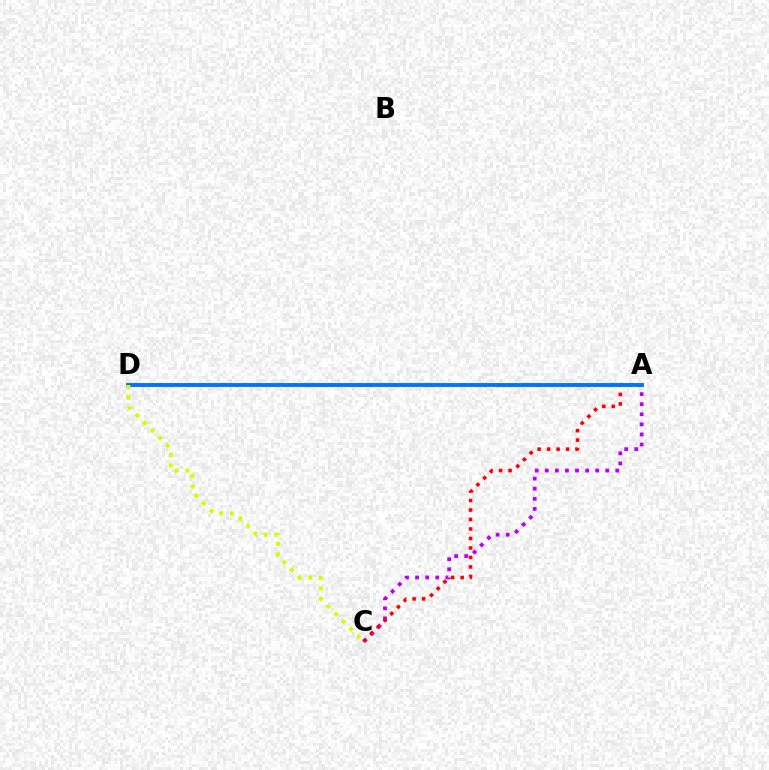{('A', 'D'): [{'color': '#00ff5c', 'line_style': 'dotted', 'thickness': 1.77}, {'color': '#0074ff', 'line_style': 'solid', 'thickness': 2.81}], ('A', 'C'): [{'color': '#b900ff', 'line_style': 'dotted', 'thickness': 2.74}, {'color': '#ff0000', 'line_style': 'dotted', 'thickness': 2.58}], ('C', 'D'): [{'color': '#d1ff00', 'line_style': 'dotted', 'thickness': 2.9}]}